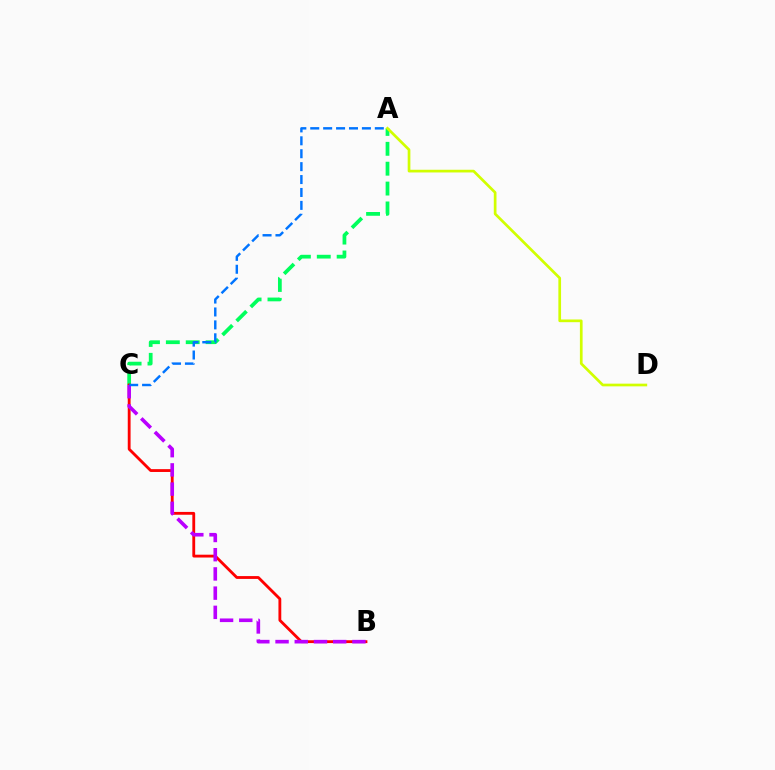{('A', 'C'): [{'color': '#00ff5c', 'line_style': 'dashed', 'thickness': 2.7}, {'color': '#0074ff', 'line_style': 'dashed', 'thickness': 1.75}], ('A', 'D'): [{'color': '#d1ff00', 'line_style': 'solid', 'thickness': 1.94}], ('B', 'C'): [{'color': '#ff0000', 'line_style': 'solid', 'thickness': 2.04}, {'color': '#b900ff', 'line_style': 'dashed', 'thickness': 2.61}]}